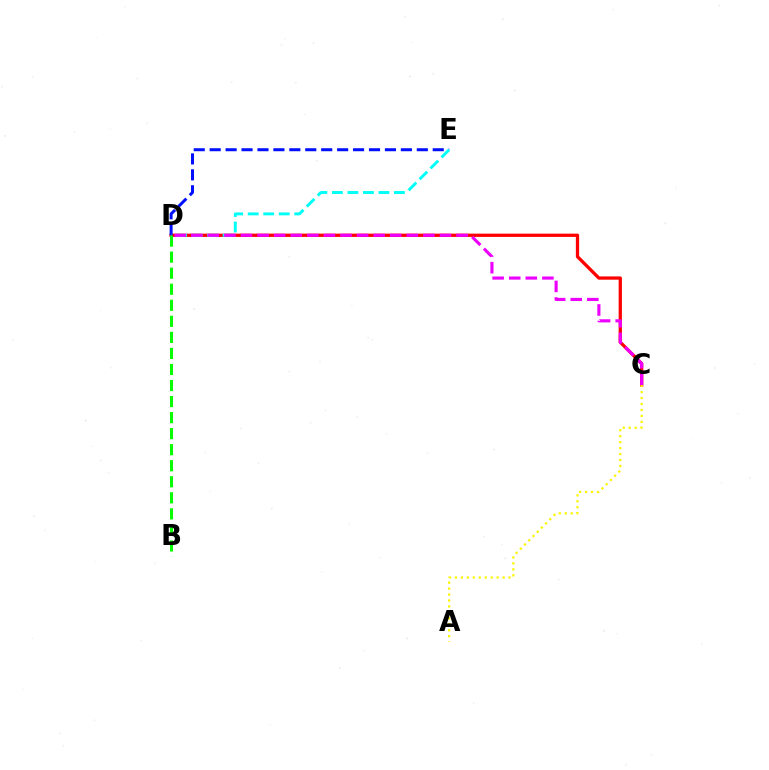{('C', 'D'): [{'color': '#ff0000', 'line_style': 'solid', 'thickness': 2.36}, {'color': '#ee00ff', 'line_style': 'dashed', 'thickness': 2.25}], ('B', 'D'): [{'color': '#08ff00', 'line_style': 'dashed', 'thickness': 2.18}], ('D', 'E'): [{'color': '#0010ff', 'line_style': 'dashed', 'thickness': 2.16}, {'color': '#00fff6', 'line_style': 'dashed', 'thickness': 2.11}], ('A', 'C'): [{'color': '#fcf500', 'line_style': 'dotted', 'thickness': 1.62}]}